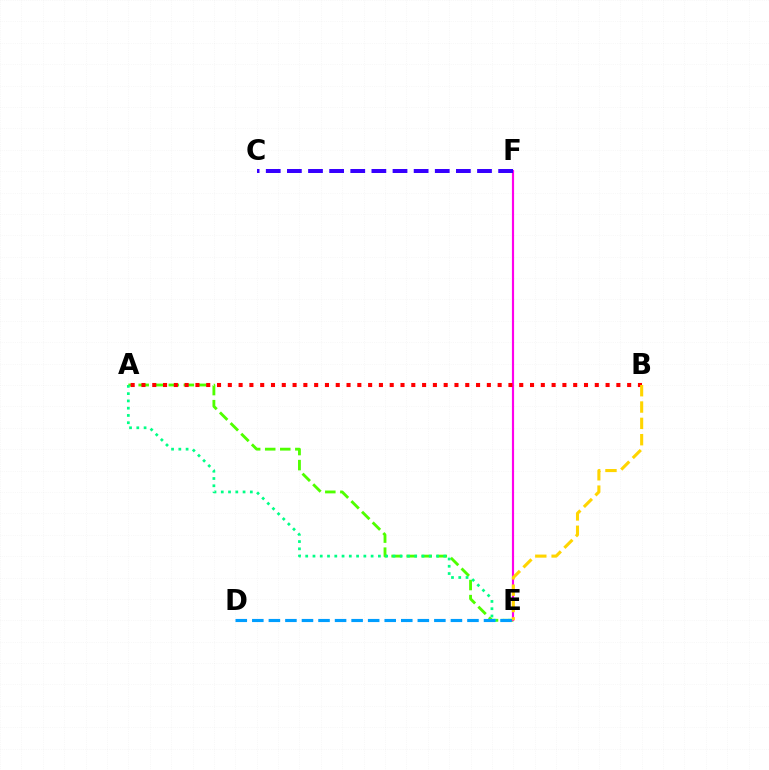{('A', 'E'): [{'color': '#4fff00', 'line_style': 'dashed', 'thickness': 2.05}, {'color': '#00ff86', 'line_style': 'dotted', 'thickness': 1.97}], ('E', 'F'): [{'color': '#ff00ed', 'line_style': 'solid', 'thickness': 1.56}], ('A', 'B'): [{'color': '#ff0000', 'line_style': 'dotted', 'thickness': 2.93}], ('C', 'F'): [{'color': '#3700ff', 'line_style': 'dashed', 'thickness': 2.87}], ('B', 'E'): [{'color': '#ffd500', 'line_style': 'dashed', 'thickness': 2.22}], ('D', 'E'): [{'color': '#009eff', 'line_style': 'dashed', 'thickness': 2.25}]}